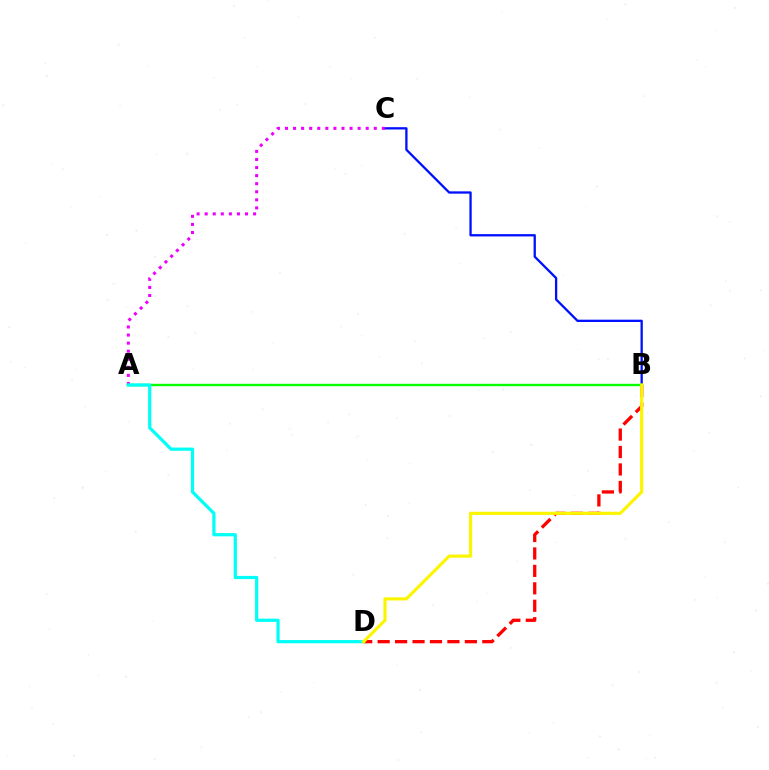{('B', 'C'): [{'color': '#0010ff', 'line_style': 'solid', 'thickness': 1.66}], ('A', 'C'): [{'color': '#ee00ff', 'line_style': 'dotted', 'thickness': 2.19}], ('B', 'D'): [{'color': '#ff0000', 'line_style': 'dashed', 'thickness': 2.37}, {'color': '#fcf500', 'line_style': 'solid', 'thickness': 2.27}], ('A', 'B'): [{'color': '#08ff00', 'line_style': 'solid', 'thickness': 1.73}], ('A', 'D'): [{'color': '#00fff6', 'line_style': 'solid', 'thickness': 2.32}]}